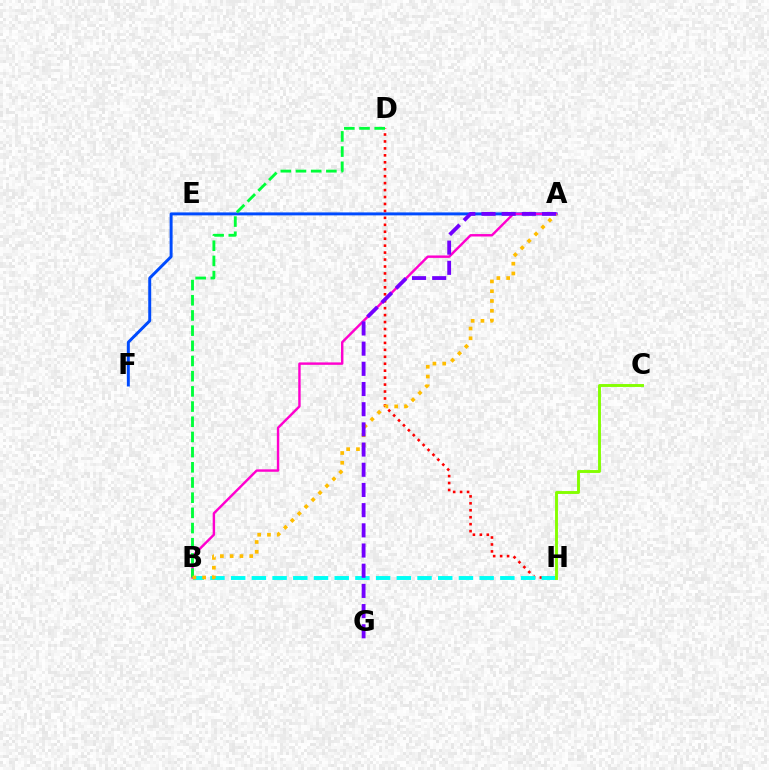{('A', 'F'): [{'color': '#004bff', 'line_style': 'solid', 'thickness': 2.13}], ('A', 'B'): [{'color': '#ff00cf', 'line_style': 'solid', 'thickness': 1.75}, {'color': '#ffbd00', 'line_style': 'dotted', 'thickness': 2.66}], ('D', 'H'): [{'color': '#ff0000', 'line_style': 'dotted', 'thickness': 1.89}], ('B', 'H'): [{'color': '#00fff6', 'line_style': 'dashed', 'thickness': 2.81}], ('B', 'D'): [{'color': '#00ff39', 'line_style': 'dashed', 'thickness': 2.06}], ('C', 'H'): [{'color': '#84ff00', 'line_style': 'solid', 'thickness': 2.09}], ('A', 'G'): [{'color': '#7200ff', 'line_style': 'dashed', 'thickness': 2.74}]}